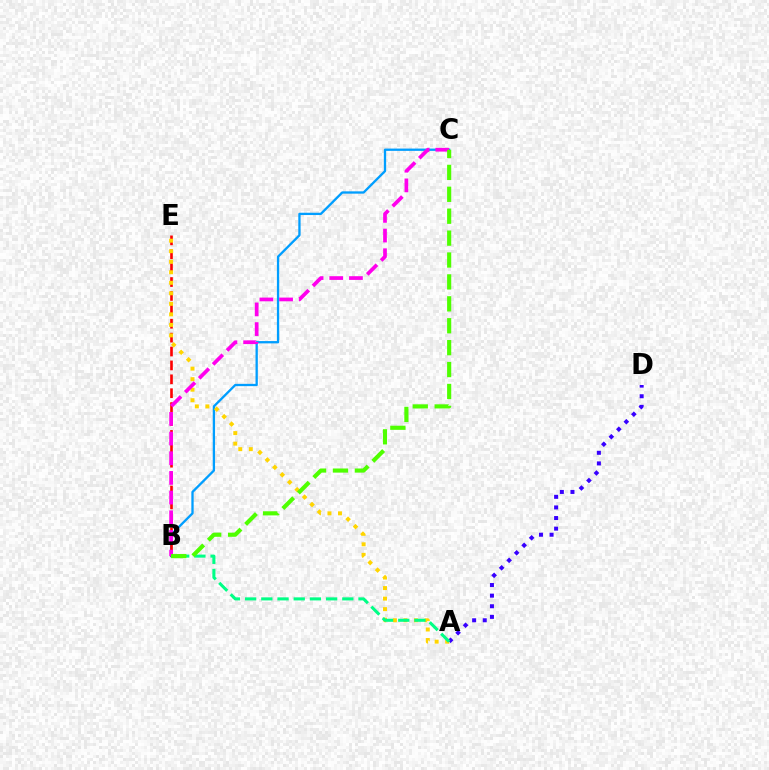{('A', 'D'): [{'color': '#3700ff', 'line_style': 'dotted', 'thickness': 2.88}], ('B', 'C'): [{'color': '#009eff', 'line_style': 'solid', 'thickness': 1.66}, {'color': '#ff00ed', 'line_style': 'dashed', 'thickness': 2.67}, {'color': '#4fff00', 'line_style': 'dashed', 'thickness': 2.98}], ('B', 'E'): [{'color': '#ff0000', 'line_style': 'dashed', 'thickness': 1.89}], ('A', 'E'): [{'color': '#ffd500', 'line_style': 'dotted', 'thickness': 2.86}], ('A', 'B'): [{'color': '#00ff86', 'line_style': 'dashed', 'thickness': 2.2}]}